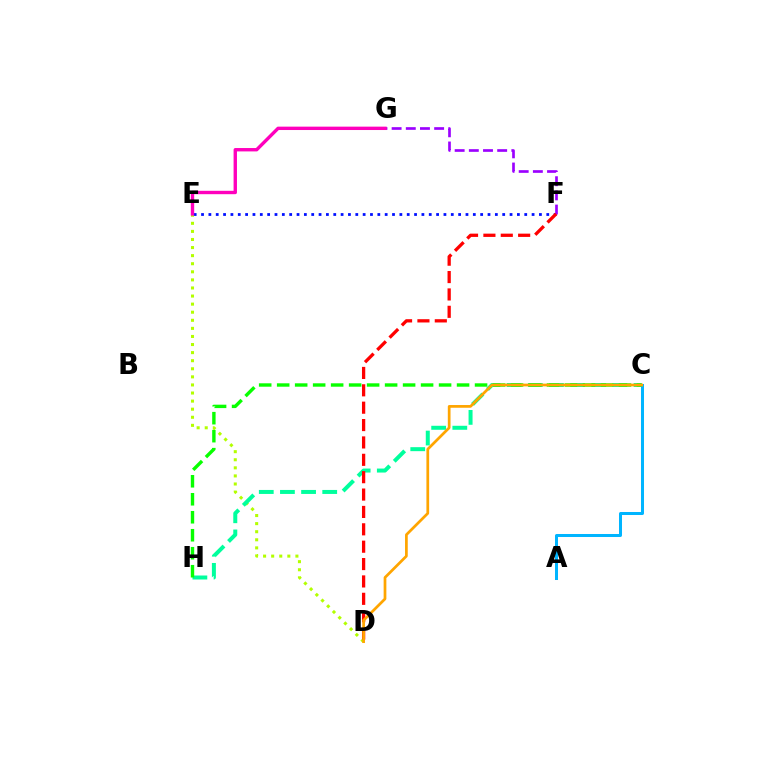{('D', 'E'): [{'color': '#b3ff00', 'line_style': 'dotted', 'thickness': 2.2}], ('C', 'H'): [{'color': '#00ff9d', 'line_style': 'dashed', 'thickness': 2.87}, {'color': '#08ff00', 'line_style': 'dashed', 'thickness': 2.44}], ('E', 'F'): [{'color': '#0010ff', 'line_style': 'dotted', 'thickness': 2.0}], ('F', 'G'): [{'color': '#9b00ff', 'line_style': 'dashed', 'thickness': 1.93}], ('A', 'C'): [{'color': '#00b5ff', 'line_style': 'solid', 'thickness': 2.16}], ('E', 'G'): [{'color': '#ff00bd', 'line_style': 'solid', 'thickness': 2.43}], ('D', 'F'): [{'color': '#ff0000', 'line_style': 'dashed', 'thickness': 2.36}], ('C', 'D'): [{'color': '#ffa500', 'line_style': 'solid', 'thickness': 1.96}]}